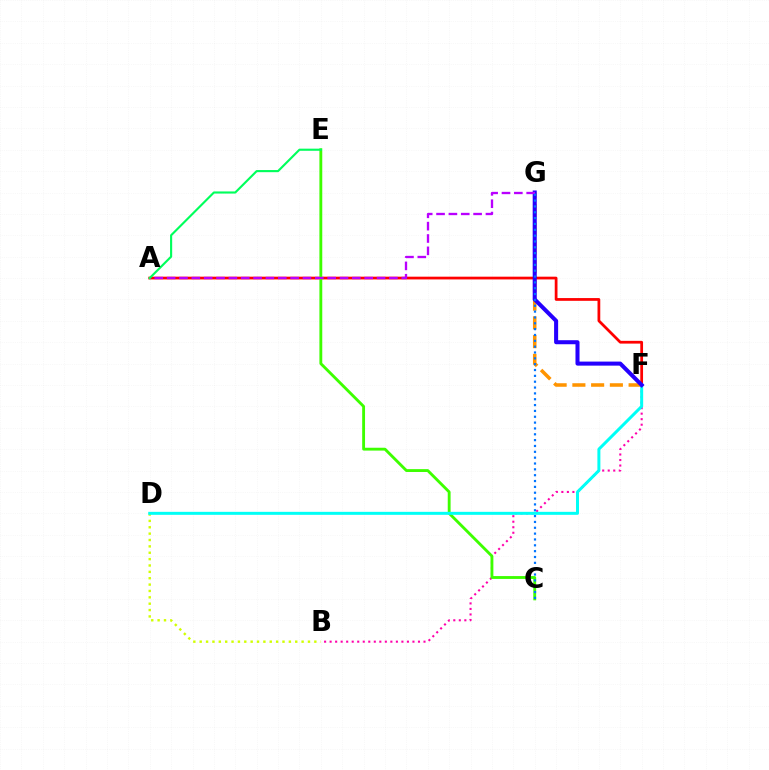{('B', 'F'): [{'color': '#ff00ac', 'line_style': 'dotted', 'thickness': 1.5}], ('F', 'G'): [{'color': '#ff9400', 'line_style': 'dashed', 'thickness': 2.55}, {'color': '#2500ff', 'line_style': 'solid', 'thickness': 2.91}], ('B', 'D'): [{'color': '#d1ff00', 'line_style': 'dotted', 'thickness': 1.73}], ('A', 'F'): [{'color': '#ff0000', 'line_style': 'solid', 'thickness': 1.98}], ('C', 'E'): [{'color': '#3dff00', 'line_style': 'solid', 'thickness': 2.06}], ('D', 'F'): [{'color': '#00fff6', 'line_style': 'solid', 'thickness': 2.15}], ('A', 'G'): [{'color': '#b900ff', 'line_style': 'dashed', 'thickness': 1.68}], ('C', 'G'): [{'color': '#0074ff', 'line_style': 'dotted', 'thickness': 1.59}], ('A', 'E'): [{'color': '#00ff5c', 'line_style': 'solid', 'thickness': 1.53}]}